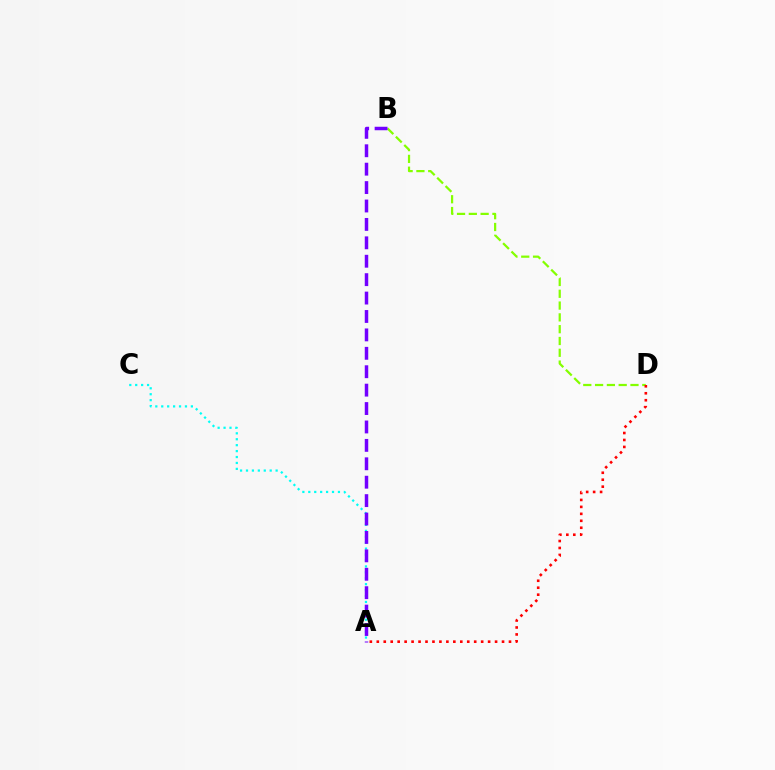{('B', 'D'): [{'color': '#84ff00', 'line_style': 'dashed', 'thickness': 1.6}], ('A', 'C'): [{'color': '#00fff6', 'line_style': 'dotted', 'thickness': 1.61}], ('A', 'B'): [{'color': '#7200ff', 'line_style': 'dashed', 'thickness': 2.5}], ('A', 'D'): [{'color': '#ff0000', 'line_style': 'dotted', 'thickness': 1.89}]}